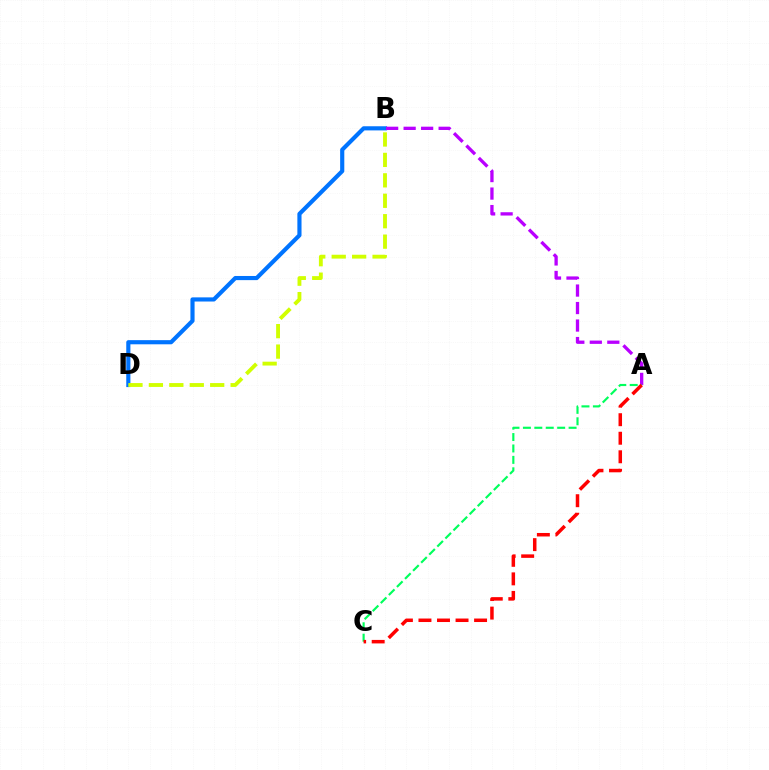{('B', 'D'): [{'color': '#0074ff', 'line_style': 'solid', 'thickness': 2.99}, {'color': '#d1ff00', 'line_style': 'dashed', 'thickness': 2.78}], ('A', 'B'): [{'color': '#b900ff', 'line_style': 'dashed', 'thickness': 2.38}], ('A', 'C'): [{'color': '#00ff5c', 'line_style': 'dashed', 'thickness': 1.55}, {'color': '#ff0000', 'line_style': 'dashed', 'thickness': 2.52}]}